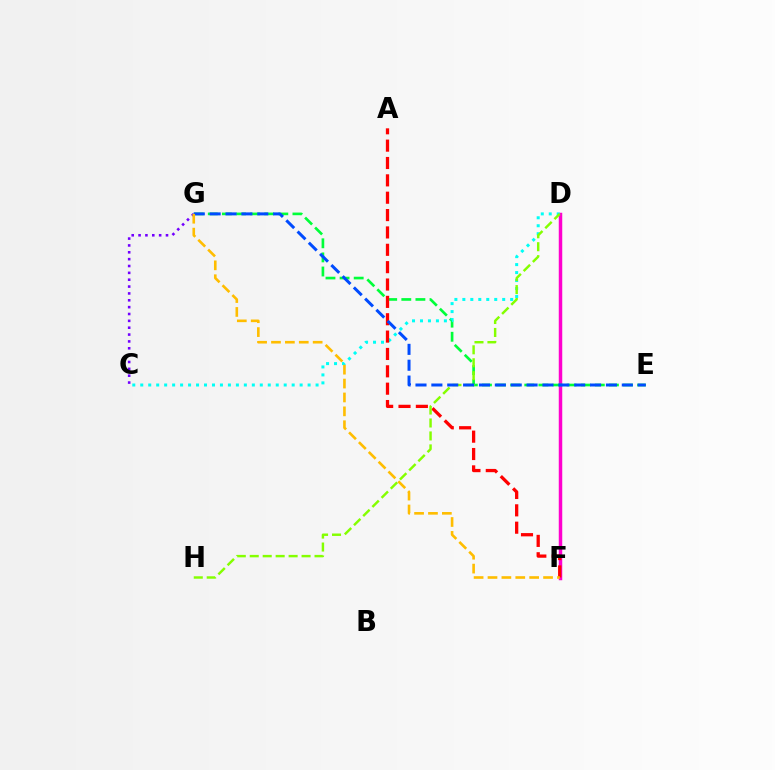{('D', 'F'): [{'color': '#ff00cf', 'line_style': 'solid', 'thickness': 2.5}], ('E', 'G'): [{'color': '#00ff39', 'line_style': 'dashed', 'thickness': 1.92}, {'color': '#004bff', 'line_style': 'dashed', 'thickness': 2.16}], ('C', 'D'): [{'color': '#00fff6', 'line_style': 'dotted', 'thickness': 2.17}], ('C', 'G'): [{'color': '#7200ff', 'line_style': 'dotted', 'thickness': 1.86}], ('A', 'F'): [{'color': '#ff0000', 'line_style': 'dashed', 'thickness': 2.36}], ('D', 'H'): [{'color': '#84ff00', 'line_style': 'dashed', 'thickness': 1.76}], ('F', 'G'): [{'color': '#ffbd00', 'line_style': 'dashed', 'thickness': 1.89}]}